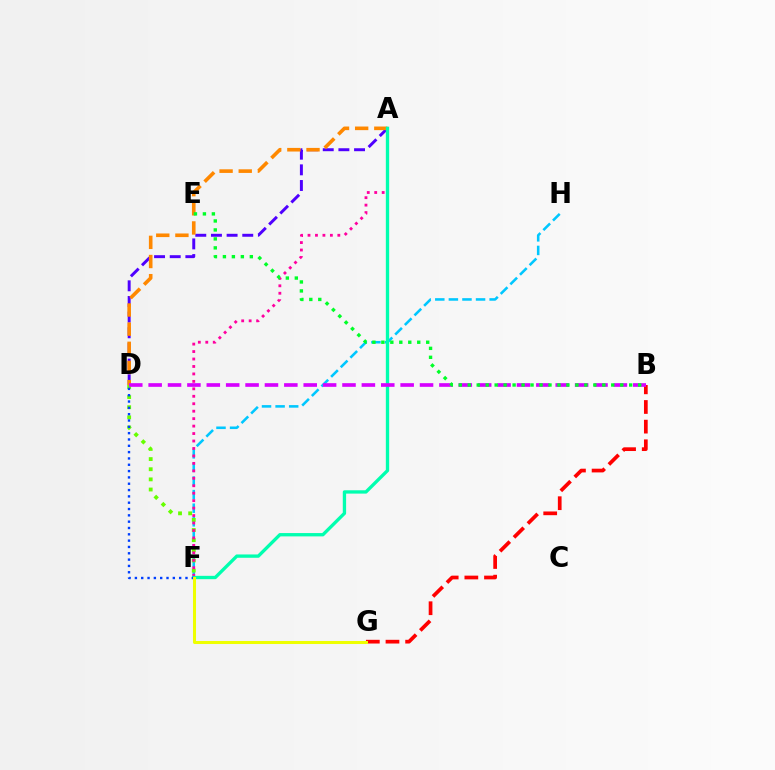{('A', 'D'): [{'color': '#4f00ff', 'line_style': 'dashed', 'thickness': 2.13}, {'color': '#ff8800', 'line_style': 'dashed', 'thickness': 2.6}], ('F', 'H'): [{'color': '#00c7ff', 'line_style': 'dashed', 'thickness': 1.85}], ('B', 'G'): [{'color': '#ff0000', 'line_style': 'dashed', 'thickness': 2.67}], ('D', 'F'): [{'color': '#66ff00', 'line_style': 'dotted', 'thickness': 2.76}, {'color': '#003fff', 'line_style': 'dotted', 'thickness': 1.72}], ('A', 'F'): [{'color': '#ff00a0', 'line_style': 'dotted', 'thickness': 2.03}, {'color': '#00ffaf', 'line_style': 'solid', 'thickness': 2.4}], ('F', 'G'): [{'color': '#eeff00', 'line_style': 'solid', 'thickness': 2.18}], ('B', 'D'): [{'color': '#d600ff', 'line_style': 'dashed', 'thickness': 2.63}], ('B', 'E'): [{'color': '#00ff27', 'line_style': 'dotted', 'thickness': 2.44}]}